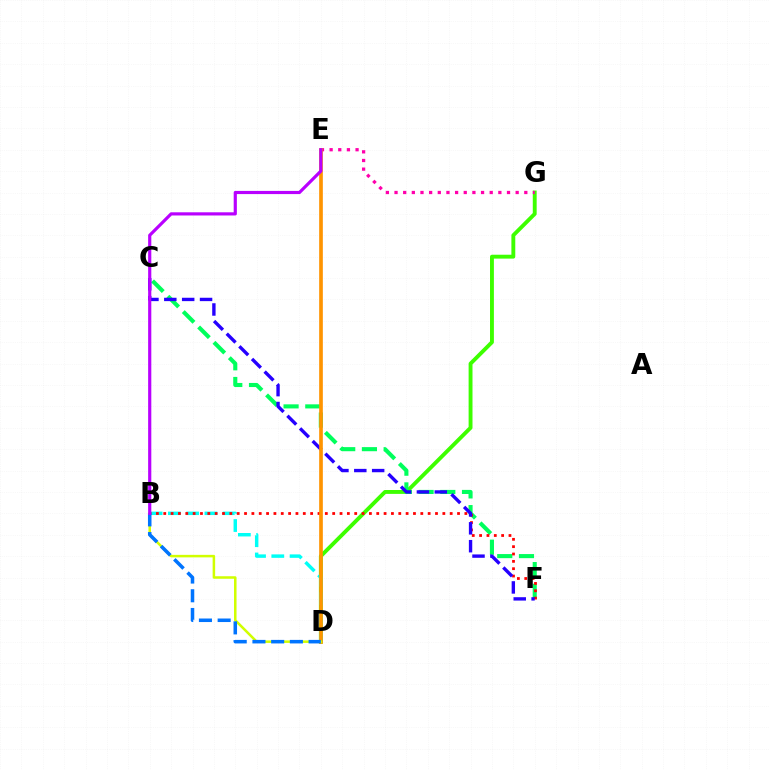{('D', 'G'): [{'color': '#3dff00', 'line_style': 'solid', 'thickness': 2.8}], ('C', 'F'): [{'color': '#00ff5c', 'line_style': 'dashed', 'thickness': 2.95}, {'color': '#2500ff', 'line_style': 'dashed', 'thickness': 2.43}], ('B', 'D'): [{'color': '#00fff6', 'line_style': 'dashed', 'thickness': 2.48}, {'color': '#d1ff00', 'line_style': 'solid', 'thickness': 1.82}, {'color': '#0074ff', 'line_style': 'dashed', 'thickness': 2.54}], ('B', 'F'): [{'color': '#ff0000', 'line_style': 'dotted', 'thickness': 2.0}], ('E', 'G'): [{'color': '#ff00ac', 'line_style': 'dotted', 'thickness': 2.35}], ('D', 'E'): [{'color': '#ff9400', 'line_style': 'solid', 'thickness': 2.65}], ('B', 'E'): [{'color': '#b900ff', 'line_style': 'solid', 'thickness': 2.29}]}